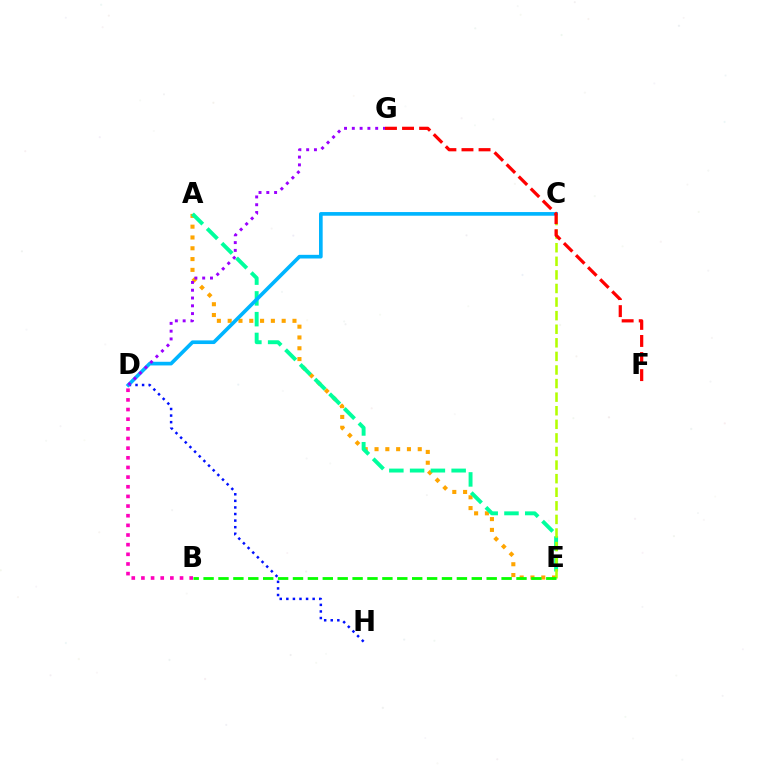{('A', 'E'): [{'color': '#ffa500', 'line_style': 'dotted', 'thickness': 2.93}, {'color': '#00ff9d', 'line_style': 'dashed', 'thickness': 2.82}], ('D', 'H'): [{'color': '#0010ff', 'line_style': 'dotted', 'thickness': 1.79}], ('C', 'D'): [{'color': '#00b5ff', 'line_style': 'solid', 'thickness': 2.63}], ('C', 'E'): [{'color': '#b3ff00', 'line_style': 'dashed', 'thickness': 1.85}], ('D', 'G'): [{'color': '#9b00ff', 'line_style': 'dotted', 'thickness': 2.12}], ('F', 'G'): [{'color': '#ff0000', 'line_style': 'dashed', 'thickness': 2.32}], ('B', 'D'): [{'color': '#ff00bd', 'line_style': 'dotted', 'thickness': 2.62}], ('B', 'E'): [{'color': '#08ff00', 'line_style': 'dashed', 'thickness': 2.02}]}